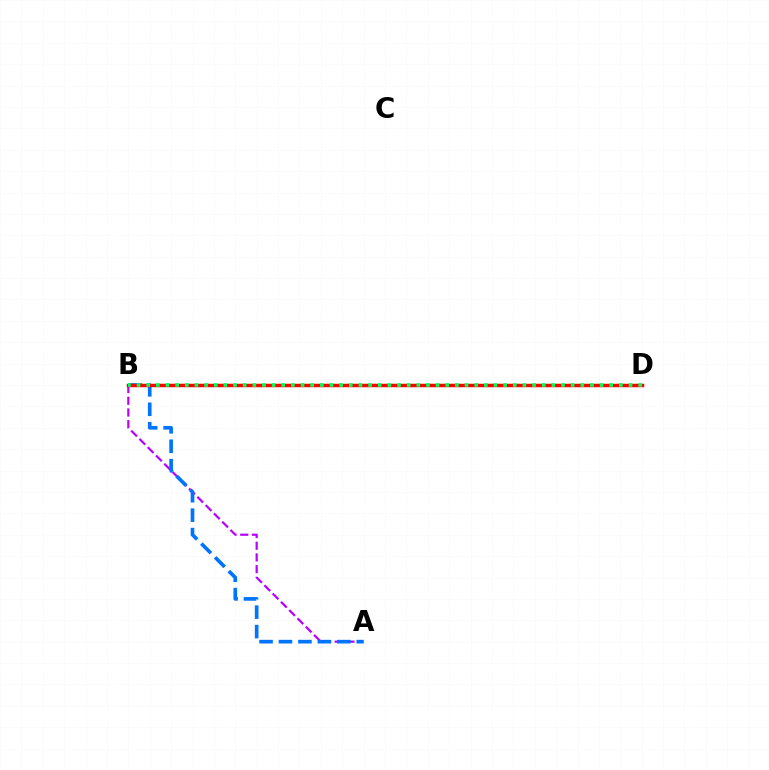{('B', 'D'): [{'color': '#d1ff00', 'line_style': 'dotted', 'thickness': 1.79}, {'color': '#ff0000', 'line_style': 'solid', 'thickness': 2.48}, {'color': '#00ff5c', 'line_style': 'dotted', 'thickness': 2.62}], ('A', 'B'): [{'color': '#b900ff', 'line_style': 'dashed', 'thickness': 1.59}, {'color': '#0074ff', 'line_style': 'dashed', 'thickness': 2.64}]}